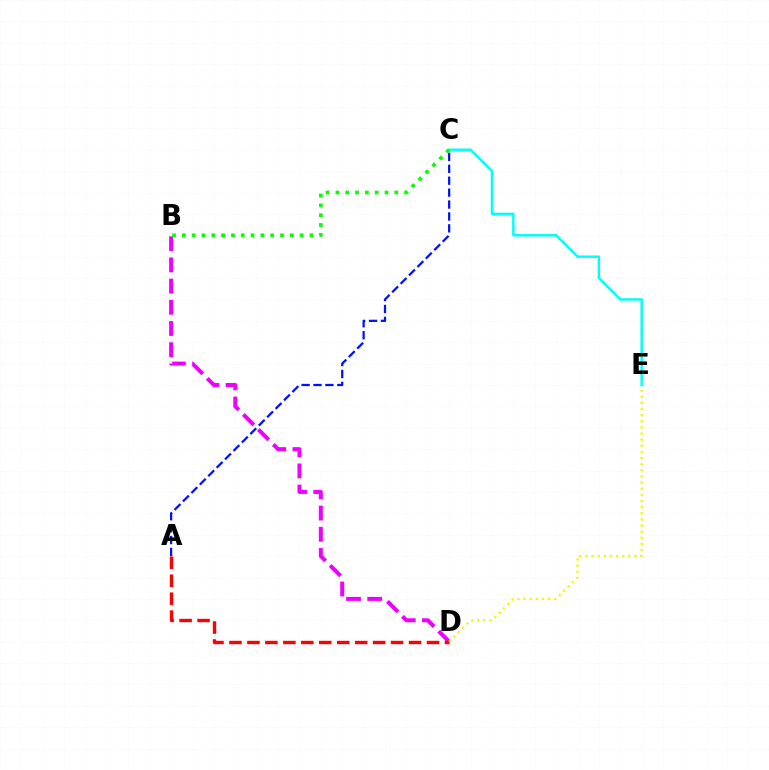{('B', 'D'): [{'color': '#ee00ff', 'line_style': 'dashed', 'thickness': 2.88}], ('A', 'D'): [{'color': '#ff0000', 'line_style': 'dashed', 'thickness': 2.44}], ('A', 'C'): [{'color': '#0010ff', 'line_style': 'dashed', 'thickness': 1.62}], ('D', 'E'): [{'color': '#fcf500', 'line_style': 'dotted', 'thickness': 1.67}], ('C', 'E'): [{'color': '#00fff6', 'line_style': 'solid', 'thickness': 1.77}], ('B', 'C'): [{'color': '#08ff00', 'line_style': 'dotted', 'thickness': 2.67}]}